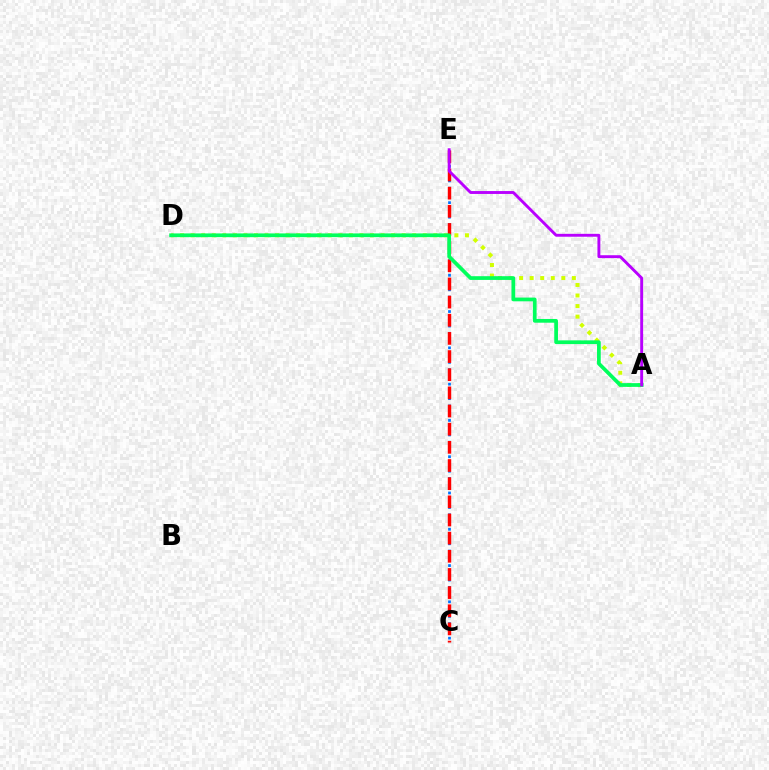{('C', 'E'): [{'color': '#0074ff', 'line_style': 'dotted', 'thickness': 1.97}, {'color': '#ff0000', 'line_style': 'dashed', 'thickness': 2.47}], ('A', 'D'): [{'color': '#d1ff00', 'line_style': 'dotted', 'thickness': 2.87}, {'color': '#00ff5c', 'line_style': 'solid', 'thickness': 2.69}], ('A', 'E'): [{'color': '#b900ff', 'line_style': 'solid', 'thickness': 2.08}]}